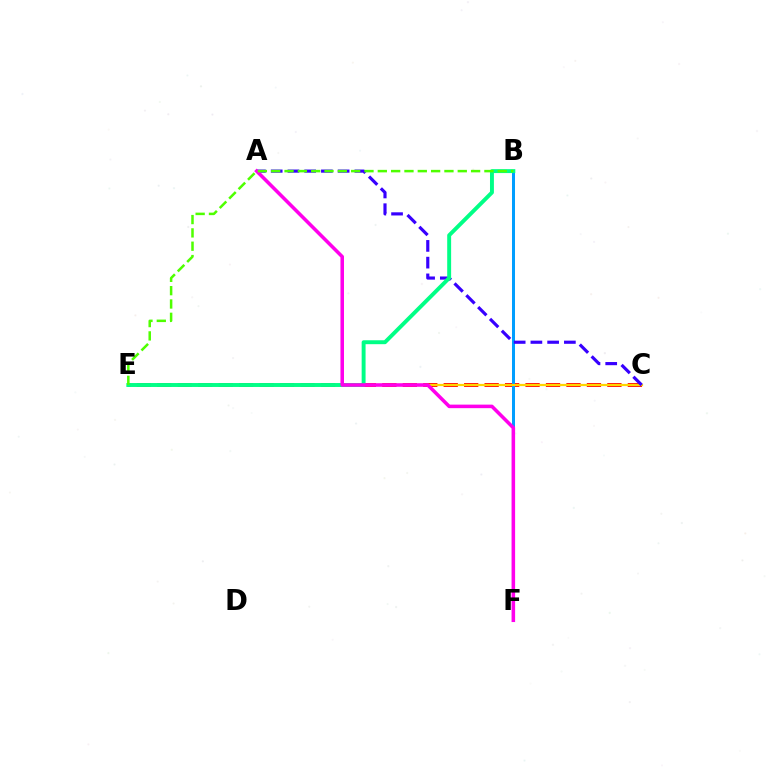{('C', 'E'): [{'color': '#ff0000', 'line_style': 'dashed', 'thickness': 2.78}, {'color': '#ffd500', 'line_style': 'solid', 'thickness': 1.59}], ('B', 'F'): [{'color': '#009eff', 'line_style': 'solid', 'thickness': 2.17}], ('A', 'C'): [{'color': '#3700ff', 'line_style': 'dashed', 'thickness': 2.27}], ('B', 'E'): [{'color': '#00ff86', 'line_style': 'solid', 'thickness': 2.82}, {'color': '#4fff00', 'line_style': 'dashed', 'thickness': 1.81}], ('A', 'F'): [{'color': '#ff00ed', 'line_style': 'solid', 'thickness': 2.55}]}